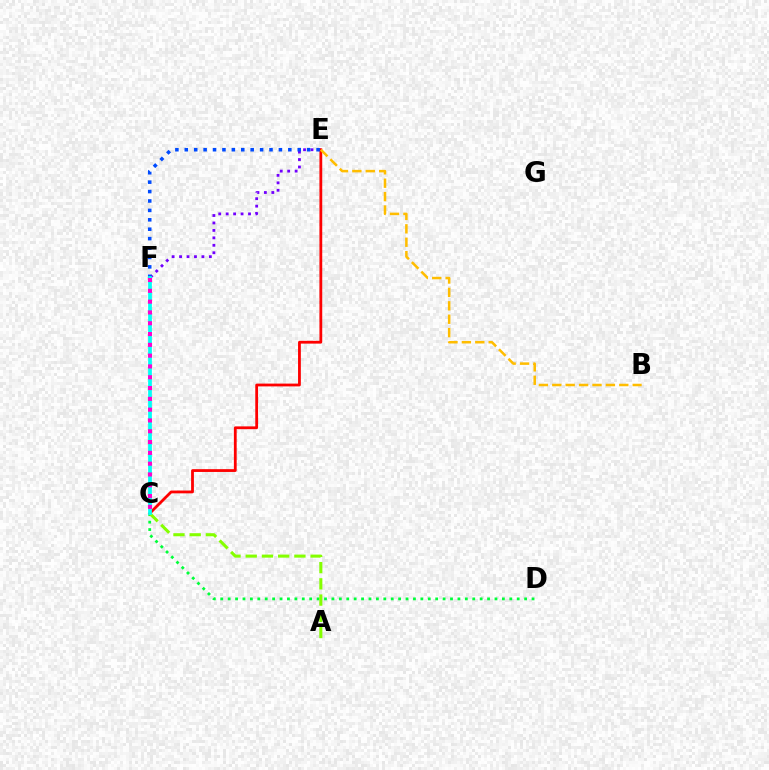{('E', 'F'): [{'color': '#7200ff', 'line_style': 'dotted', 'thickness': 2.02}, {'color': '#004bff', 'line_style': 'dotted', 'thickness': 2.56}], ('C', 'D'): [{'color': '#00ff39', 'line_style': 'dotted', 'thickness': 2.01}], ('C', 'E'): [{'color': '#ff0000', 'line_style': 'solid', 'thickness': 2.01}], ('A', 'C'): [{'color': '#84ff00', 'line_style': 'dashed', 'thickness': 2.2}], ('C', 'F'): [{'color': '#00fff6', 'line_style': 'solid', 'thickness': 2.7}, {'color': '#ff00cf', 'line_style': 'dotted', 'thickness': 2.93}], ('B', 'E'): [{'color': '#ffbd00', 'line_style': 'dashed', 'thickness': 1.82}]}